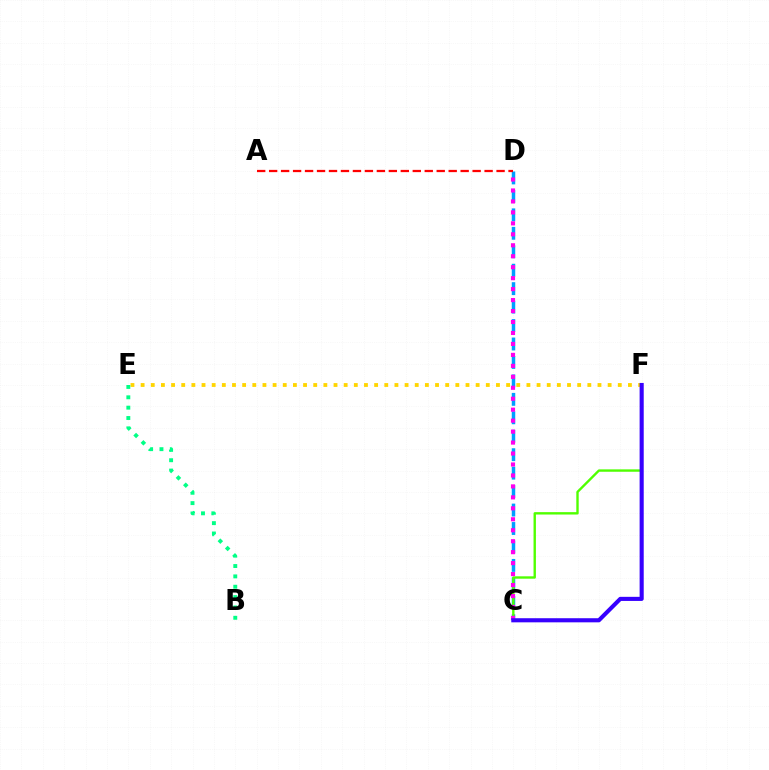{('C', 'D'): [{'color': '#009eff', 'line_style': 'dashed', 'thickness': 2.51}, {'color': '#ff00ed', 'line_style': 'dotted', 'thickness': 2.98}], ('E', 'F'): [{'color': '#ffd500', 'line_style': 'dotted', 'thickness': 2.76}], ('C', 'F'): [{'color': '#4fff00', 'line_style': 'solid', 'thickness': 1.72}, {'color': '#3700ff', 'line_style': 'solid', 'thickness': 2.96}], ('A', 'D'): [{'color': '#ff0000', 'line_style': 'dashed', 'thickness': 1.63}], ('B', 'E'): [{'color': '#00ff86', 'line_style': 'dotted', 'thickness': 2.81}]}